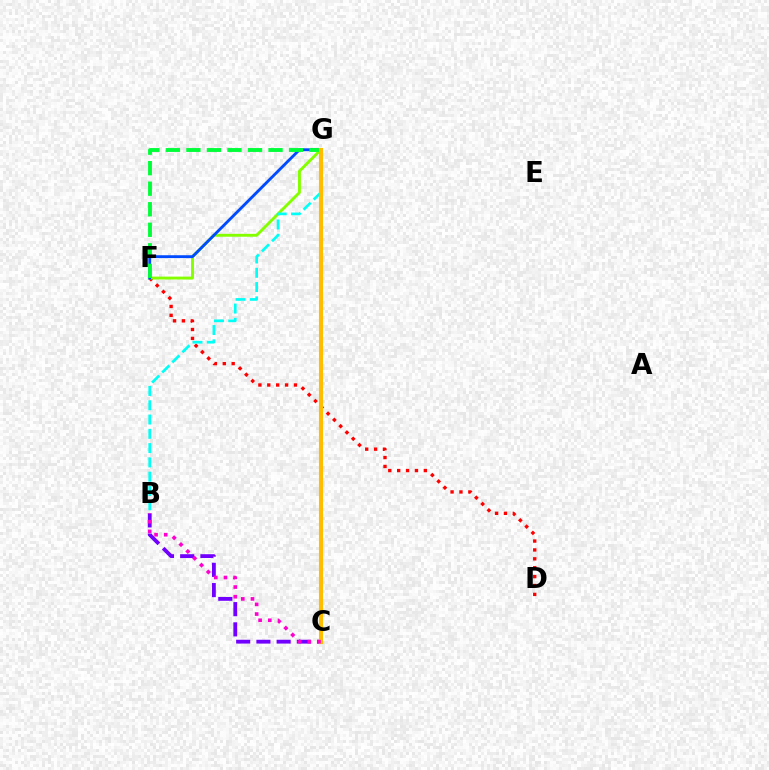{('B', 'C'): [{'color': '#7200ff', 'line_style': 'dashed', 'thickness': 2.75}, {'color': '#ff00cf', 'line_style': 'dotted', 'thickness': 2.63}], ('D', 'F'): [{'color': '#ff0000', 'line_style': 'dotted', 'thickness': 2.42}], ('F', 'G'): [{'color': '#84ff00', 'line_style': 'solid', 'thickness': 2.08}, {'color': '#004bff', 'line_style': 'solid', 'thickness': 2.06}, {'color': '#00ff39', 'line_style': 'dashed', 'thickness': 2.79}], ('B', 'G'): [{'color': '#00fff6', 'line_style': 'dashed', 'thickness': 1.94}], ('C', 'G'): [{'color': '#ffbd00', 'line_style': 'solid', 'thickness': 2.94}]}